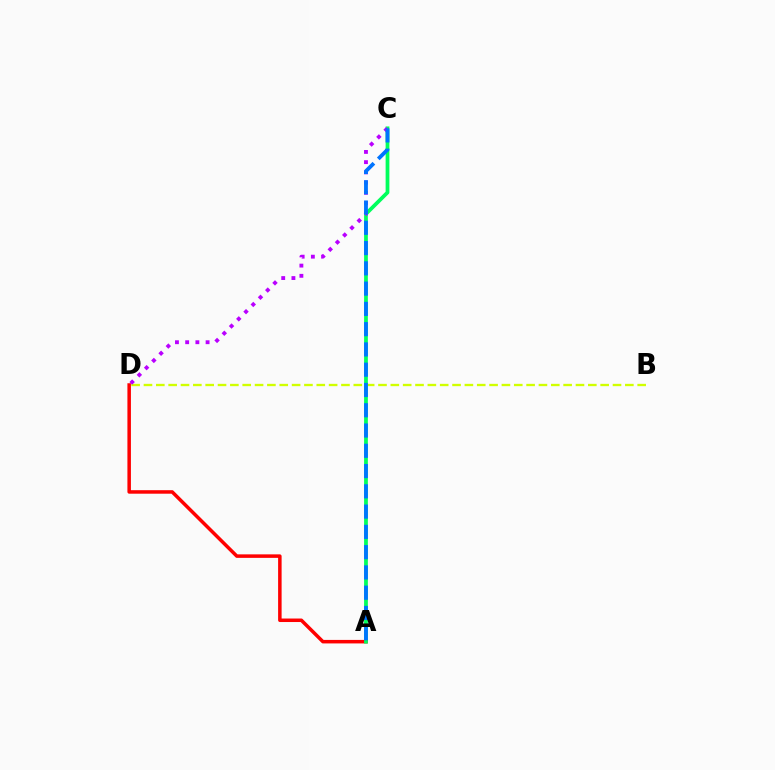{('A', 'D'): [{'color': '#ff0000', 'line_style': 'solid', 'thickness': 2.53}], ('B', 'D'): [{'color': '#d1ff00', 'line_style': 'dashed', 'thickness': 1.68}], ('A', 'C'): [{'color': '#00ff5c', 'line_style': 'solid', 'thickness': 2.71}, {'color': '#0074ff', 'line_style': 'dashed', 'thickness': 2.75}], ('C', 'D'): [{'color': '#b900ff', 'line_style': 'dotted', 'thickness': 2.77}]}